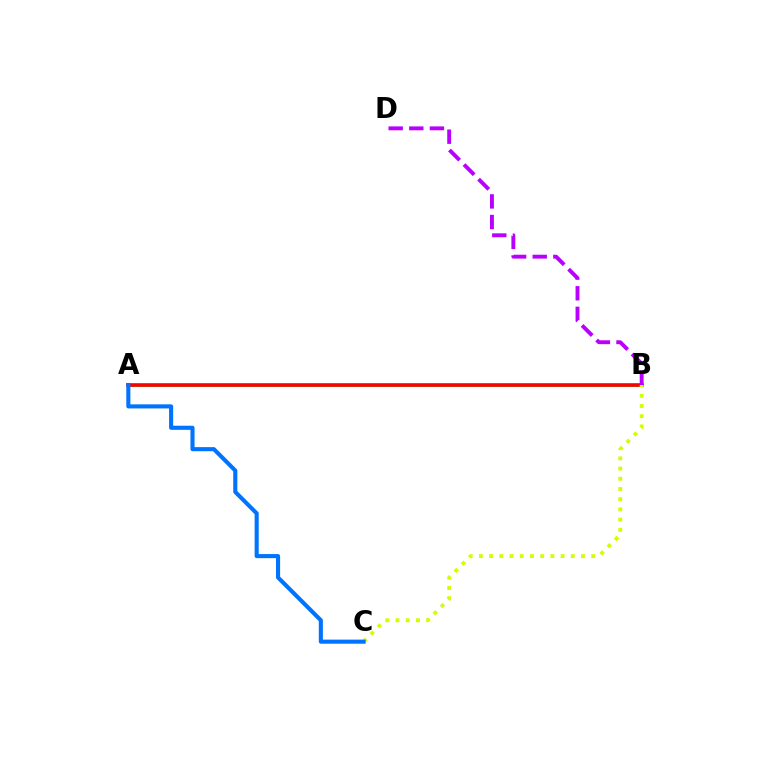{('A', 'B'): [{'color': '#00ff5c', 'line_style': 'solid', 'thickness': 2.15}, {'color': '#ff0000', 'line_style': 'solid', 'thickness': 2.61}], ('B', 'C'): [{'color': '#d1ff00', 'line_style': 'dotted', 'thickness': 2.77}], ('B', 'D'): [{'color': '#b900ff', 'line_style': 'dashed', 'thickness': 2.8}], ('A', 'C'): [{'color': '#0074ff', 'line_style': 'solid', 'thickness': 2.95}]}